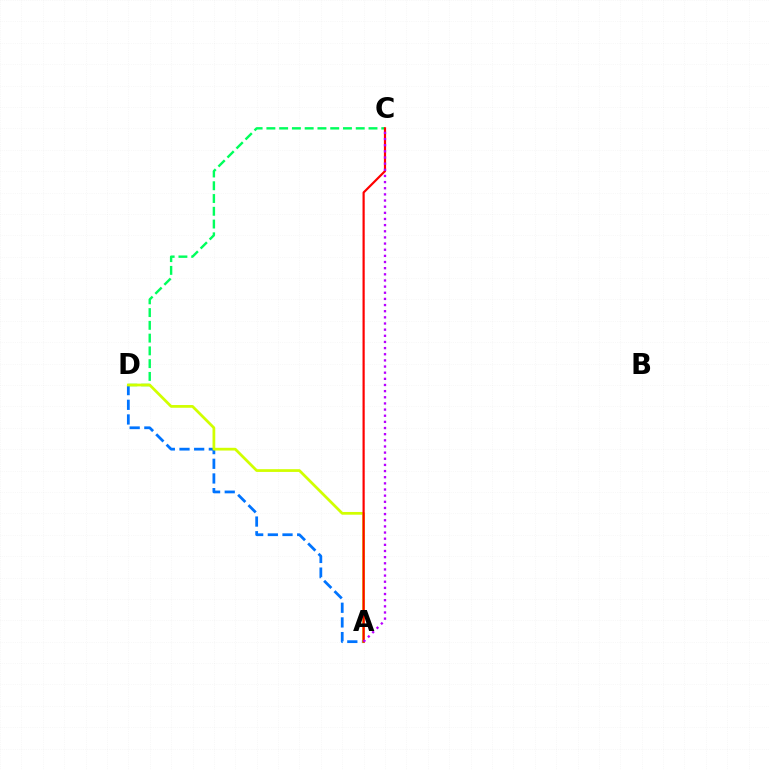{('C', 'D'): [{'color': '#00ff5c', 'line_style': 'dashed', 'thickness': 1.73}], ('A', 'D'): [{'color': '#0074ff', 'line_style': 'dashed', 'thickness': 1.99}, {'color': '#d1ff00', 'line_style': 'solid', 'thickness': 1.97}], ('A', 'C'): [{'color': '#ff0000', 'line_style': 'solid', 'thickness': 1.58}, {'color': '#b900ff', 'line_style': 'dotted', 'thickness': 1.67}]}